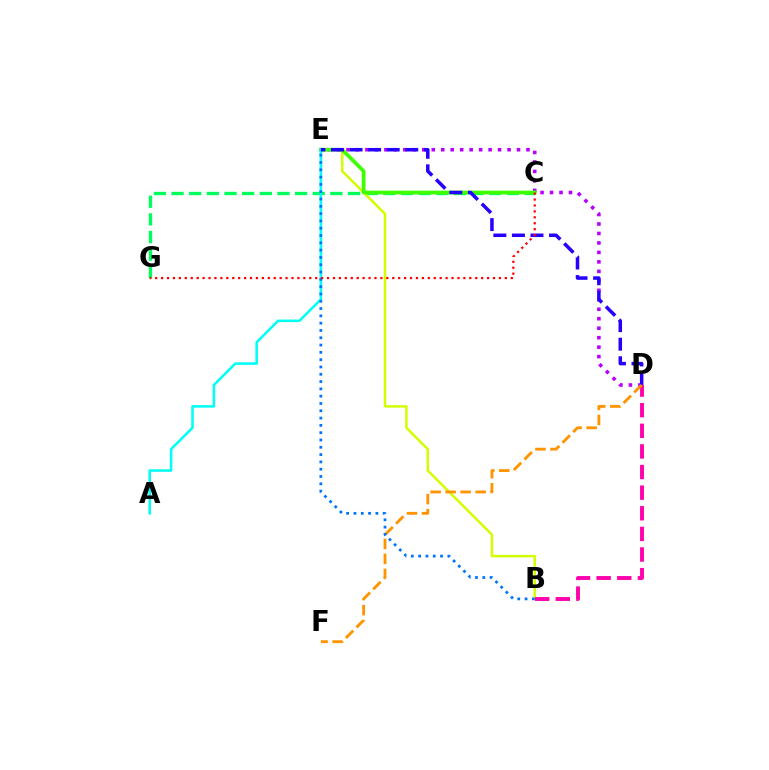{('C', 'G'): [{'color': '#00ff5c', 'line_style': 'dashed', 'thickness': 2.4}, {'color': '#ff0000', 'line_style': 'dotted', 'thickness': 1.61}], ('D', 'E'): [{'color': '#b900ff', 'line_style': 'dotted', 'thickness': 2.57}, {'color': '#2500ff', 'line_style': 'dashed', 'thickness': 2.52}], ('B', 'E'): [{'color': '#d1ff00', 'line_style': 'solid', 'thickness': 1.8}, {'color': '#0074ff', 'line_style': 'dotted', 'thickness': 1.98}], ('C', 'E'): [{'color': '#3dff00', 'line_style': 'solid', 'thickness': 2.66}], ('B', 'D'): [{'color': '#ff00ac', 'line_style': 'dashed', 'thickness': 2.8}], ('A', 'E'): [{'color': '#00fff6', 'line_style': 'solid', 'thickness': 1.84}], ('D', 'F'): [{'color': '#ff9400', 'line_style': 'dashed', 'thickness': 2.04}]}